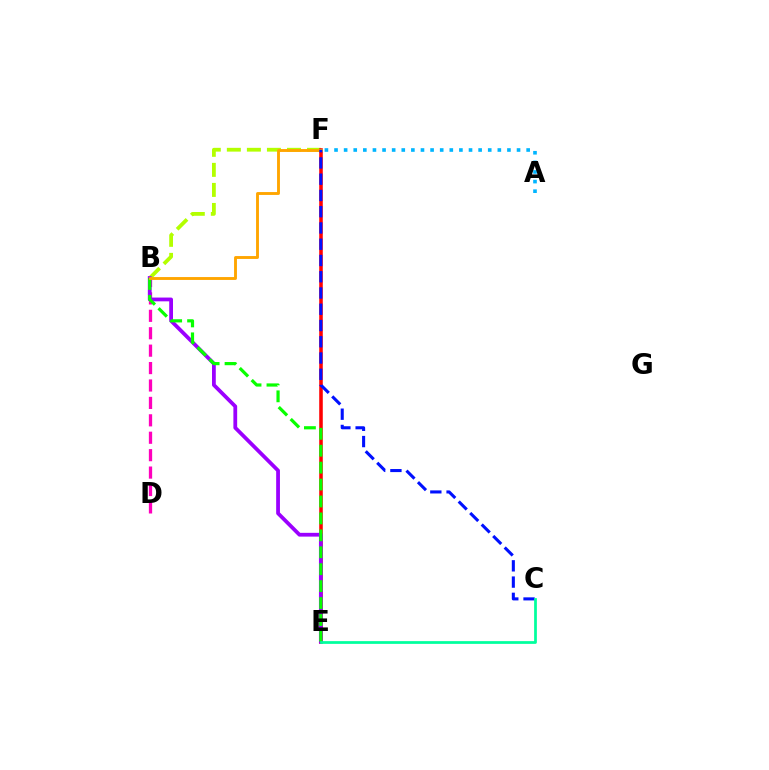{('B', 'D'): [{'color': '#ff00bd', 'line_style': 'dashed', 'thickness': 2.37}], ('B', 'F'): [{'color': '#b3ff00', 'line_style': 'dashed', 'thickness': 2.72}, {'color': '#ffa500', 'line_style': 'solid', 'thickness': 2.07}], ('E', 'F'): [{'color': '#ff0000', 'line_style': 'solid', 'thickness': 2.56}], ('B', 'E'): [{'color': '#9b00ff', 'line_style': 'solid', 'thickness': 2.72}, {'color': '#08ff00', 'line_style': 'dashed', 'thickness': 2.3}], ('A', 'F'): [{'color': '#00b5ff', 'line_style': 'dotted', 'thickness': 2.61}], ('C', 'F'): [{'color': '#0010ff', 'line_style': 'dashed', 'thickness': 2.21}], ('C', 'E'): [{'color': '#00ff9d', 'line_style': 'solid', 'thickness': 1.97}]}